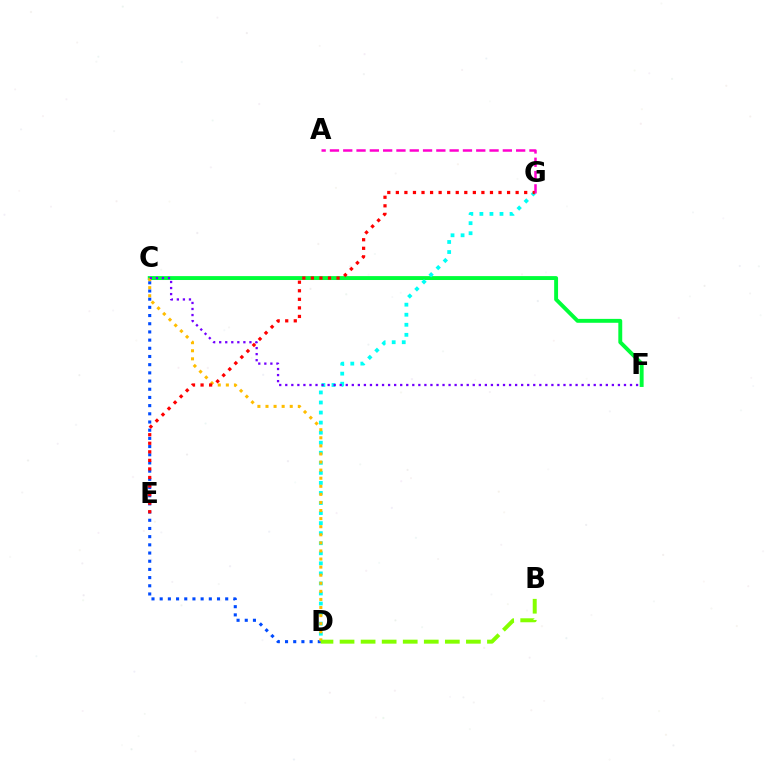{('C', 'F'): [{'color': '#00ff39', 'line_style': 'solid', 'thickness': 2.81}, {'color': '#7200ff', 'line_style': 'dotted', 'thickness': 1.64}], ('C', 'D'): [{'color': '#004bff', 'line_style': 'dotted', 'thickness': 2.22}, {'color': '#ffbd00', 'line_style': 'dotted', 'thickness': 2.2}], ('D', 'G'): [{'color': '#00fff6', 'line_style': 'dotted', 'thickness': 2.73}], ('A', 'G'): [{'color': '#ff00cf', 'line_style': 'dashed', 'thickness': 1.81}], ('B', 'D'): [{'color': '#84ff00', 'line_style': 'dashed', 'thickness': 2.86}], ('E', 'G'): [{'color': '#ff0000', 'line_style': 'dotted', 'thickness': 2.32}]}